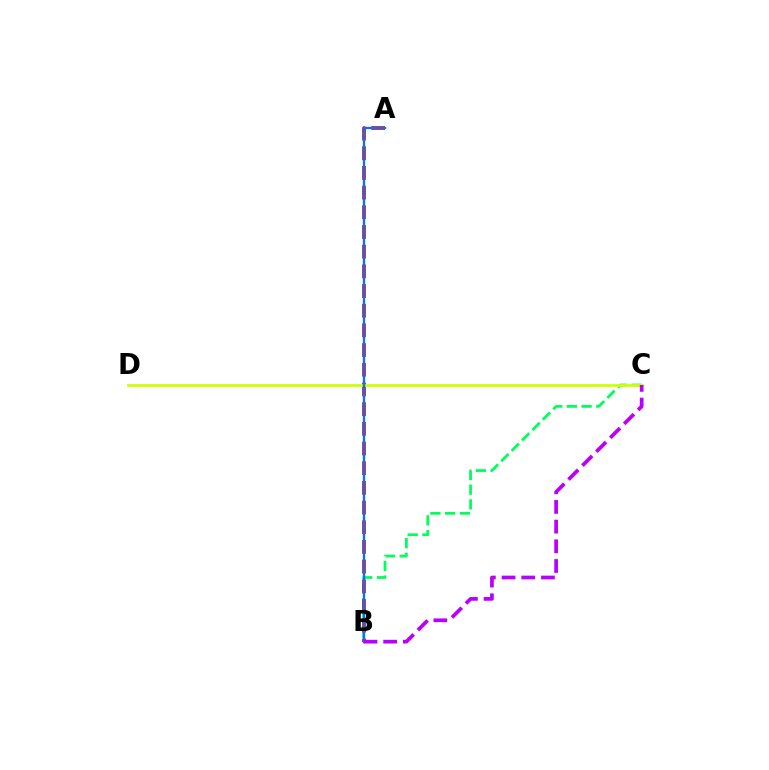{('B', 'C'): [{'color': '#00ff5c', 'line_style': 'dashed', 'thickness': 2.0}, {'color': '#b900ff', 'line_style': 'dashed', 'thickness': 2.67}], ('A', 'B'): [{'color': '#ff0000', 'line_style': 'dashed', 'thickness': 2.67}, {'color': '#0074ff', 'line_style': 'solid', 'thickness': 1.69}], ('C', 'D'): [{'color': '#d1ff00', 'line_style': 'solid', 'thickness': 1.99}]}